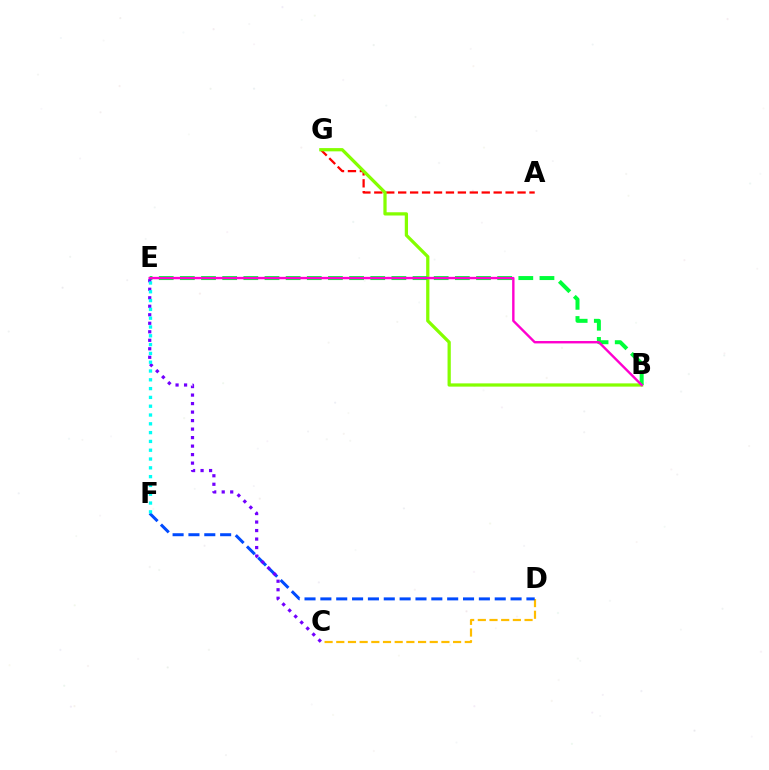{('A', 'G'): [{'color': '#ff0000', 'line_style': 'dashed', 'thickness': 1.62}], ('B', 'G'): [{'color': '#84ff00', 'line_style': 'solid', 'thickness': 2.34}], ('B', 'E'): [{'color': '#00ff39', 'line_style': 'dashed', 'thickness': 2.87}, {'color': '#ff00cf', 'line_style': 'solid', 'thickness': 1.73}], ('C', 'D'): [{'color': '#ffbd00', 'line_style': 'dashed', 'thickness': 1.59}], ('D', 'F'): [{'color': '#004bff', 'line_style': 'dashed', 'thickness': 2.15}], ('C', 'E'): [{'color': '#7200ff', 'line_style': 'dotted', 'thickness': 2.31}], ('E', 'F'): [{'color': '#00fff6', 'line_style': 'dotted', 'thickness': 2.39}]}